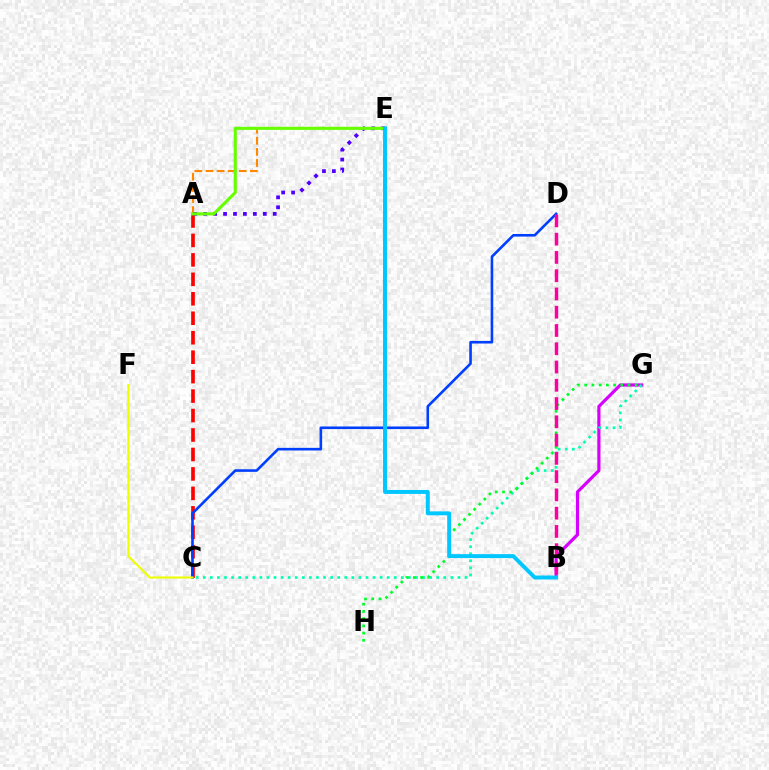{('B', 'G'): [{'color': '#d600ff', 'line_style': 'solid', 'thickness': 2.29}], ('A', 'C'): [{'color': '#ff0000', 'line_style': 'dashed', 'thickness': 2.64}], ('A', 'E'): [{'color': '#ff8800', 'line_style': 'dashed', 'thickness': 1.51}, {'color': '#4f00ff', 'line_style': 'dotted', 'thickness': 2.7}, {'color': '#66ff00', 'line_style': 'solid', 'thickness': 2.23}], ('C', 'G'): [{'color': '#00ffaf', 'line_style': 'dotted', 'thickness': 1.92}], ('G', 'H'): [{'color': '#00ff27', 'line_style': 'dotted', 'thickness': 1.96}], ('C', 'D'): [{'color': '#003fff', 'line_style': 'solid', 'thickness': 1.88}], ('B', 'D'): [{'color': '#ff00a0', 'line_style': 'dashed', 'thickness': 2.48}], ('B', 'E'): [{'color': '#00c7ff', 'line_style': 'solid', 'thickness': 2.84}], ('C', 'F'): [{'color': '#eeff00', 'line_style': 'solid', 'thickness': 1.51}]}